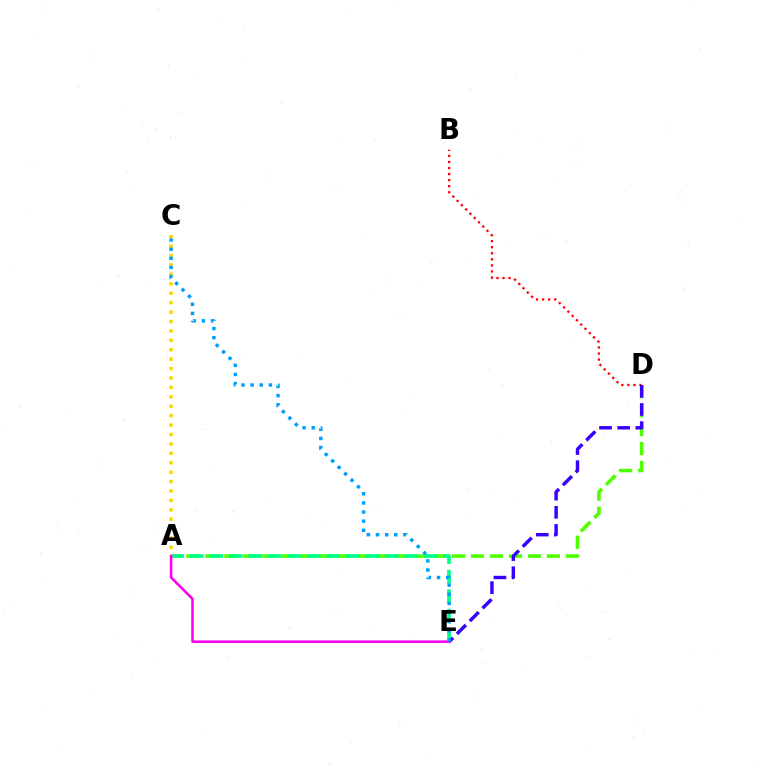{('A', 'D'): [{'color': '#4fff00', 'line_style': 'dashed', 'thickness': 2.58}], ('B', 'D'): [{'color': '#ff0000', 'line_style': 'dotted', 'thickness': 1.65}], ('A', 'E'): [{'color': '#00ff86', 'line_style': 'dashed', 'thickness': 2.65}, {'color': '#ff00ed', 'line_style': 'solid', 'thickness': 1.84}], ('D', 'E'): [{'color': '#3700ff', 'line_style': 'dashed', 'thickness': 2.46}], ('A', 'C'): [{'color': '#ffd500', 'line_style': 'dotted', 'thickness': 2.56}], ('C', 'E'): [{'color': '#009eff', 'line_style': 'dotted', 'thickness': 2.48}]}